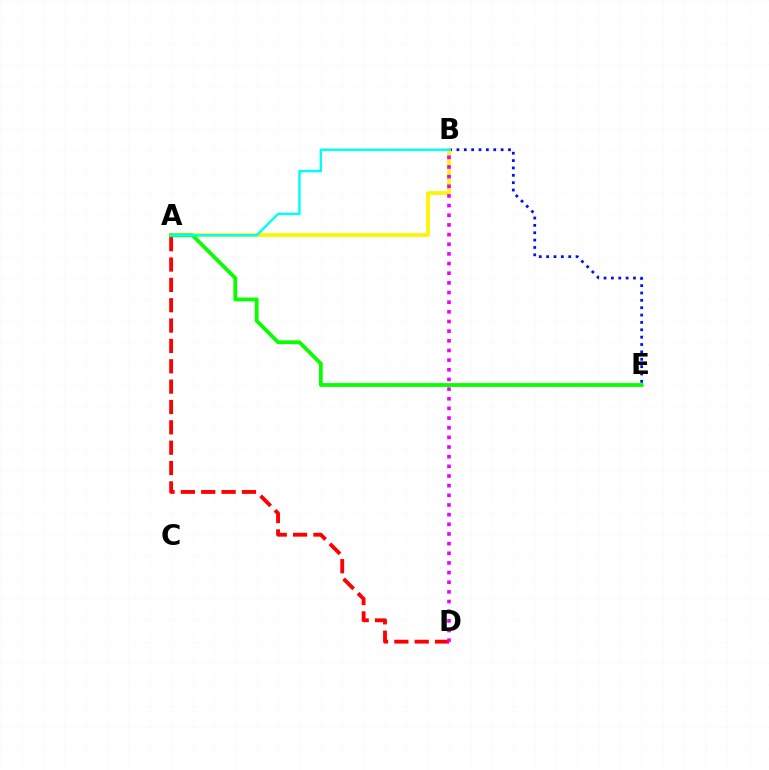{('A', 'D'): [{'color': '#ff0000', 'line_style': 'dashed', 'thickness': 2.76}], ('B', 'E'): [{'color': '#0010ff', 'line_style': 'dotted', 'thickness': 2.0}], ('A', 'B'): [{'color': '#fcf500', 'line_style': 'solid', 'thickness': 2.64}, {'color': '#00fff6', 'line_style': 'solid', 'thickness': 1.76}], ('A', 'E'): [{'color': '#08ff00', 'line_style': 'solid', 'thickness': 2.73}], ('B', 'D'): [{'color': '#ee00ff', 'line_style': 'dotted', 'thickness': 2.62}]}